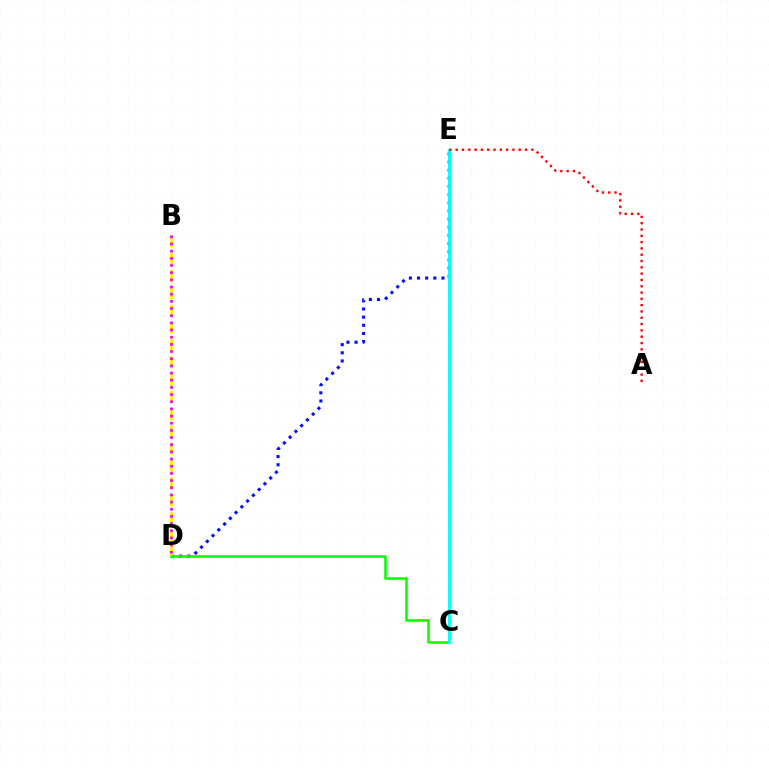{('D', 'E'): [{'color': '#0010ff', 'line_style': 'dotted', 'thickness': 2.21}], ('B', 'D'): [{'color': '#fcf500', 'line_style': 'dashed', 'thickness': 2.35}, {'color': '#ee00ff', 'line_style': 'dotted', 'thickness': 1.95}], ('C', 'D'): [{'color': '#08ff00', 'line_style': 'solid', 'thickness': 1.84}], ('C', 'E'): [{'color': '#00fff6', 'line_style': 'solid', 'thickness': 2.07}], ('A', 'E'): [{'color': '#ff0000', 'line_style': 'dotted', 'thickness': 1.71}]}